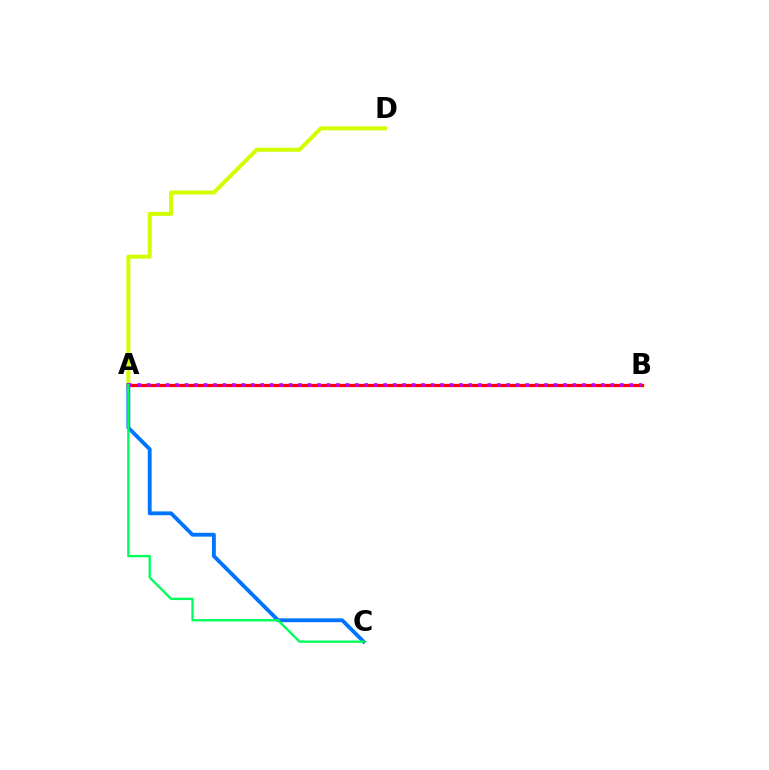{('A', 'D'): [{'color': '#d1ff00', 'line_style': 'solid', 'thickness': 2.9}], ('A', 'C'): [{'color': '#0074ff', 'line_style': 'solid', 'thickness': 2.77}, {'color': '#00ff5c', 'line_style': 'solid', 'thickness': 1.69}], ('A', 'B'): [{'color': '#ff0000', 'line_style': 'solid', 'thickness': 2.34}, {'color': '#b900ff', 'line_style': 'dotted', 'thickness': 2.57}]}